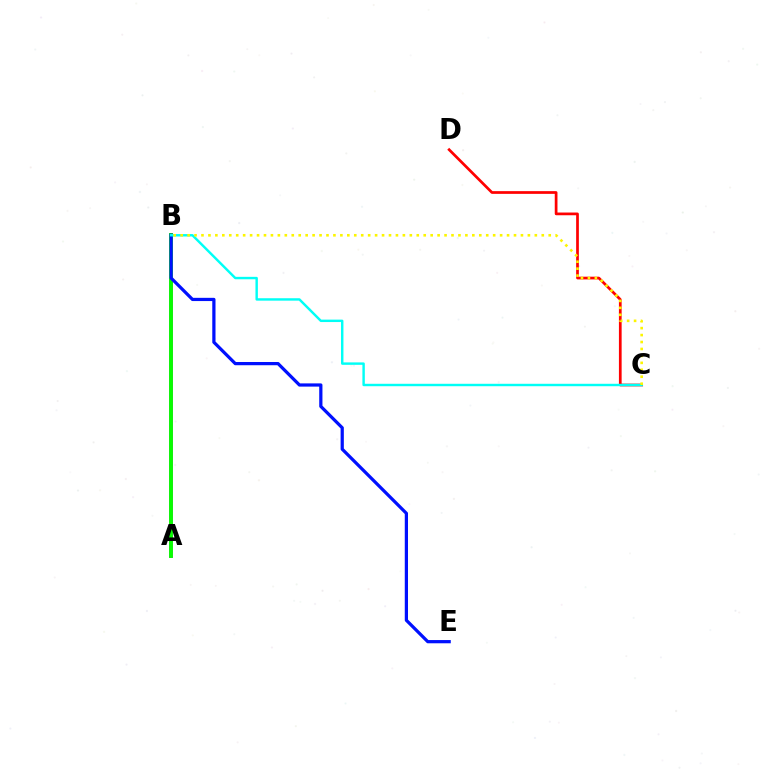{('A', 'B'): [{'color': '#ee00ff', 'line_style': 'solid', 'thickness': 2.72}, {'color': '#08ff00', 'line_style': 'solid', 'thickness': 2.79}], ('C', 'D'): [{'color': '#ff0000', 'line_style': 'solid', 'thickness': 1.96}], ('B', 'E'): [{'color': '#0010ff', 'line_style': 'solid', 'thickness': 2.32}], ('B', 'C'): [{'color': '#00fff6', 'line_style': 'solid', 'thickness': 1.75}, {'color': '#fcf500', 'line_style': 'dotted', 'thickness': 1.89}]}